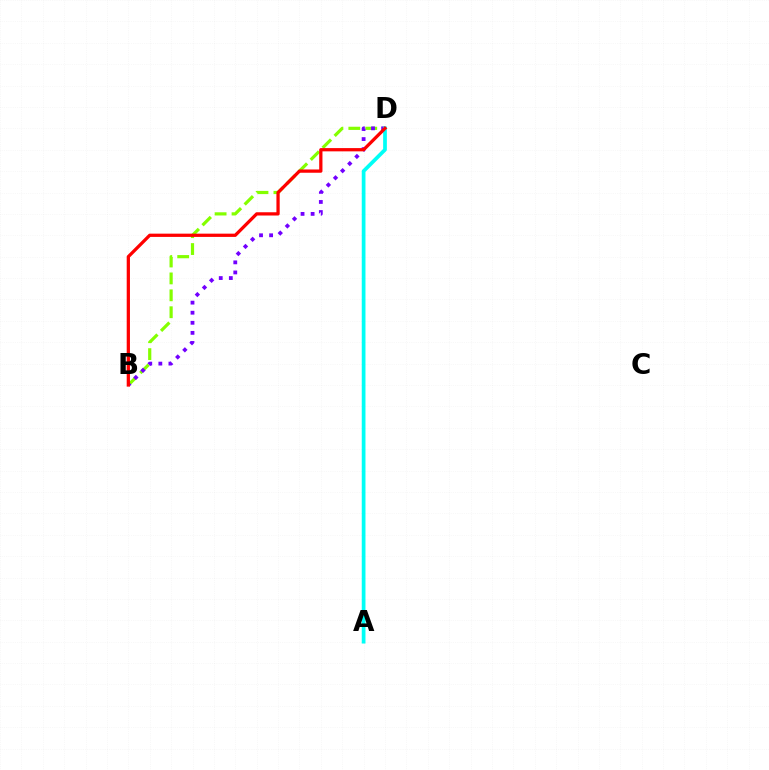{('B', 'D'): [{'color': '#84ff00', 'line_style': 'dashed', 'thickness': 2.3}, {'color': '#7200ff', 'line_style': 'dotted', 'thickness': 2.74}, {'color': '#ff0000', 'line_style': 'solid', 'thickness': 2.35}], ('A', 'D'): [{'color': '#00fff6', 'line_style': 'solid', 'thickness': 2.68}]}